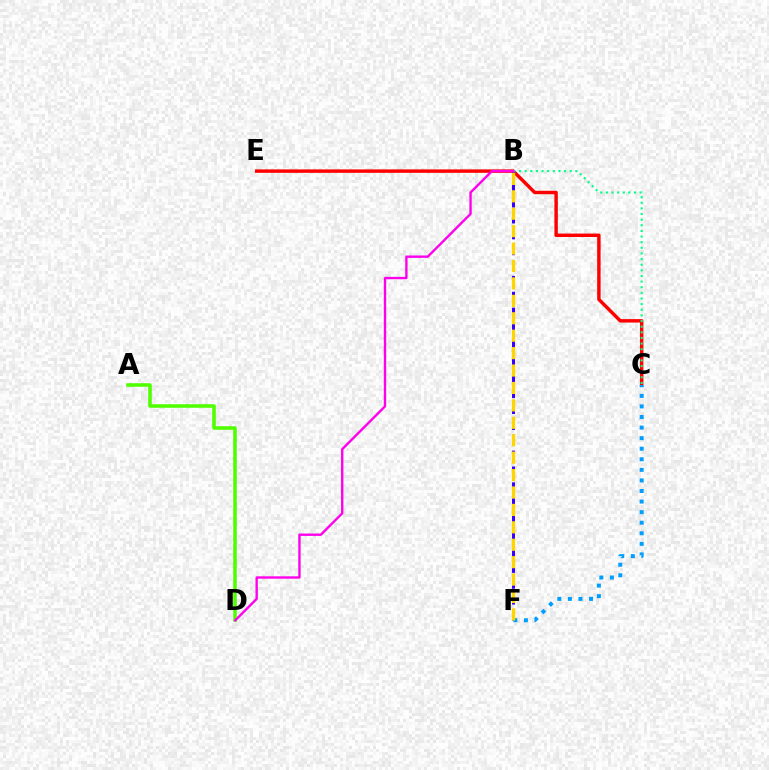{('C', 'E'): [{'color': '#ff0000', 'line_style': 'solid', 'thickness': 2.48}], ('B', 'F'): [{'color': '#3700ff', 'line_style': 'dashed', 'thickness': 2.16}, {'color': '#ffd500', 'line_style': 'dashed', 'thickness': 2.37}], ('B', 'C'): [{'color': '#00ff86', 'line_style': 'dotted', 'thickness': 1.53}], ('C', 'F'): [{'color': '#009eff', 'line_style': 'dotted', 'thickness': 2.87}], ('A', 'D'): [{'color': '#4fff00', 'line_style': 'solid', 'thickness': 2.57}], ('B', 'D'): [{'color': '#ff00ed', 'line_style': 'solid', 'thickness': 1.71}]}